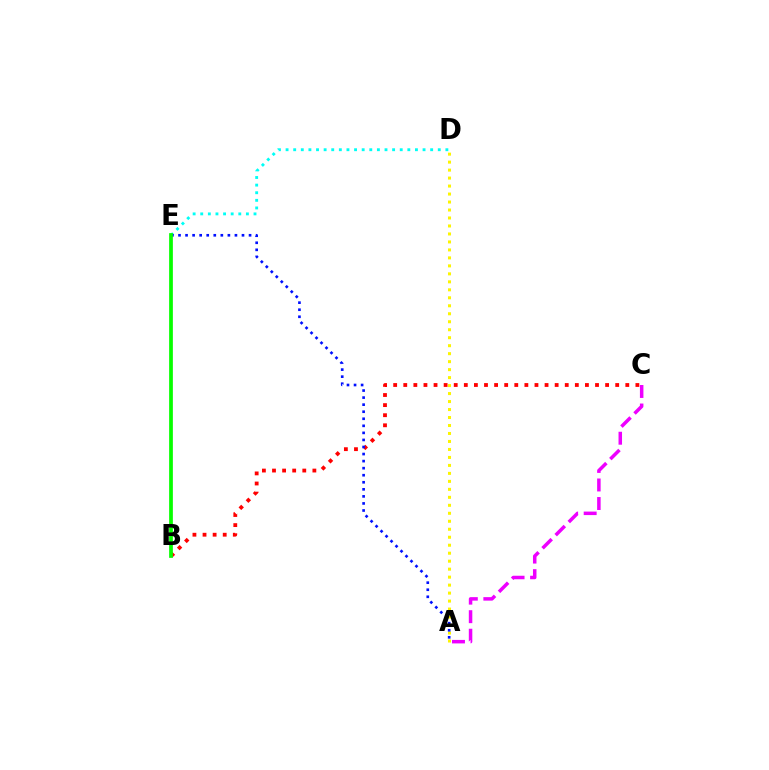{('D', 'E'): [{'color': '#00fff6', 'line_style': 'dotted', 'thickness': 2.07}], ('B', 'C'): [{'color': '#ff0000', 'line_style': 'dotted', 'thickness': 2.74}], ('A', 'D'): [{'color': '#fcf500', 'line_style': 'dotted', 'thickness': 2.17}], ('A', 'C'): [{'color': '#ee00ff', 'line_style': 'dashed', 'thickness': 2.52}], ('A', 'E'): [{'color': '#0010ff', 'line_style': 'dotted', 'thickness': 1.92}], ('B', 'E'): [{'color': '#08ff00', 'line_style': 'solid', 'thickness': 2.69}]}